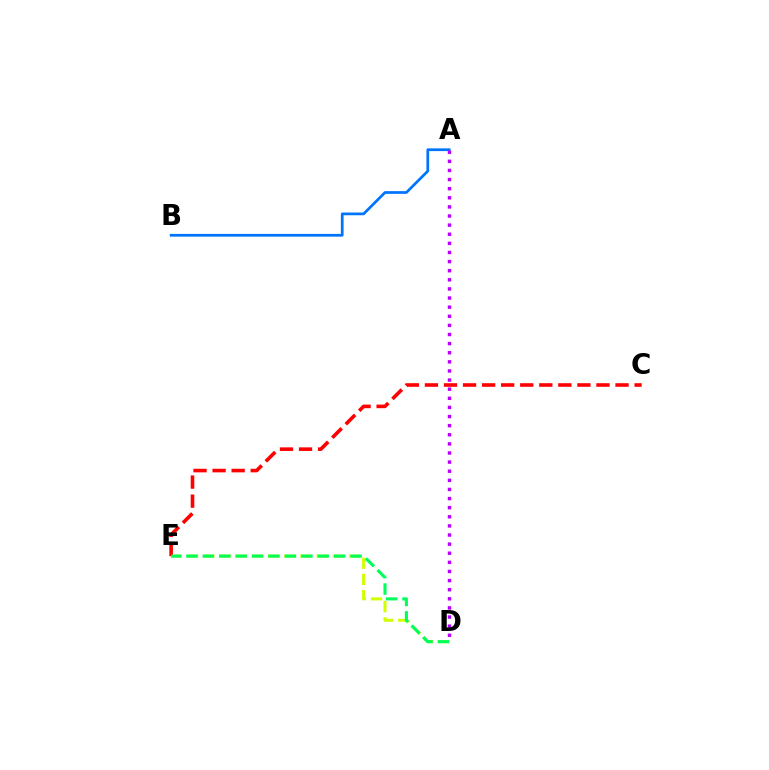{('A', 'B'): [{'color': '#0074ff', 'line_style': 'solid', 'thickness': 1.96}], ('D', 'E'): [{'color': '#d1ff00', 'line_style': 'dashed', 'thickness': 2.2}, {'color': '#00ff5c', 'line_style': 'dashed', 'thickness': 2.23}], ('C', 'E'): [{'color': '#ff0000', 'line_style': 'dashed', 'thickness': 2.59}], ('A', 'D'): [{'color': '#b900ff', 'line_style': 'dotted', 'thickness': 2.48}]}